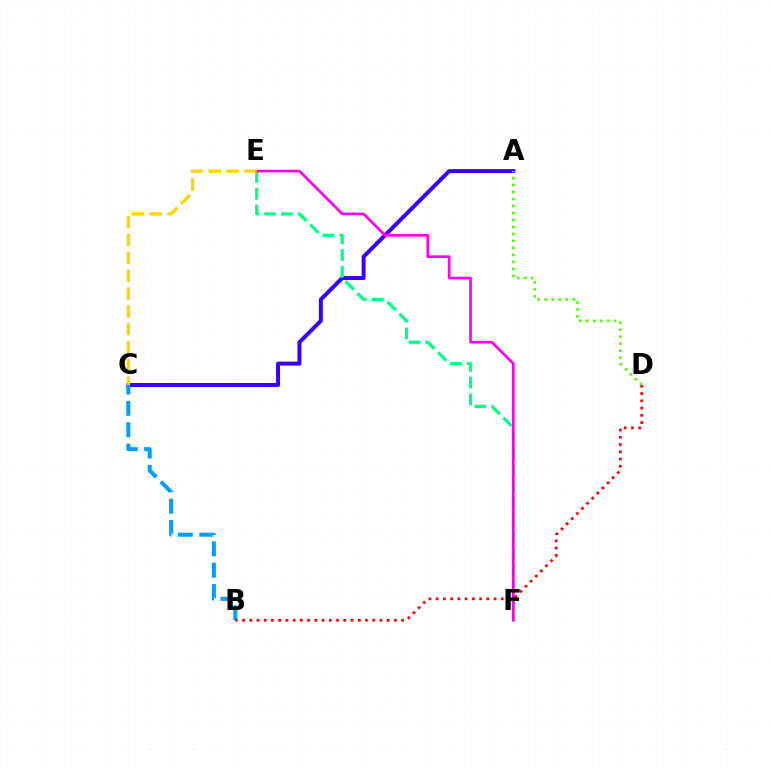{('A', 'C'): [{'color': '#3700ff', 'line_style': 'solid', 'thickness': 2.87}], ('E', 'F'): [{'color': '#00ff86', 'line_style': 'dashed', 'thickness': 2.28}, {'color': '#ff00ed', 'line_style': 'solid', 'thickness': 1.92}], ('B', 'C'): [{'color': '#009eff', 'line_style': 'dashed', 'thickness': 2.9}], ('C', 'E'): [{'color': '#ffd500', 'line_style': 'dashed', 'thickness': 2.42}], ('A', 'D'): [{'color': '#4fff00', 'line_style': 'dotted', 'thickness': 1.9}], ('B', 'D'): [{'color': '#ff0000', 'line_style': 'dotted', 'thickness': 1.97}]}